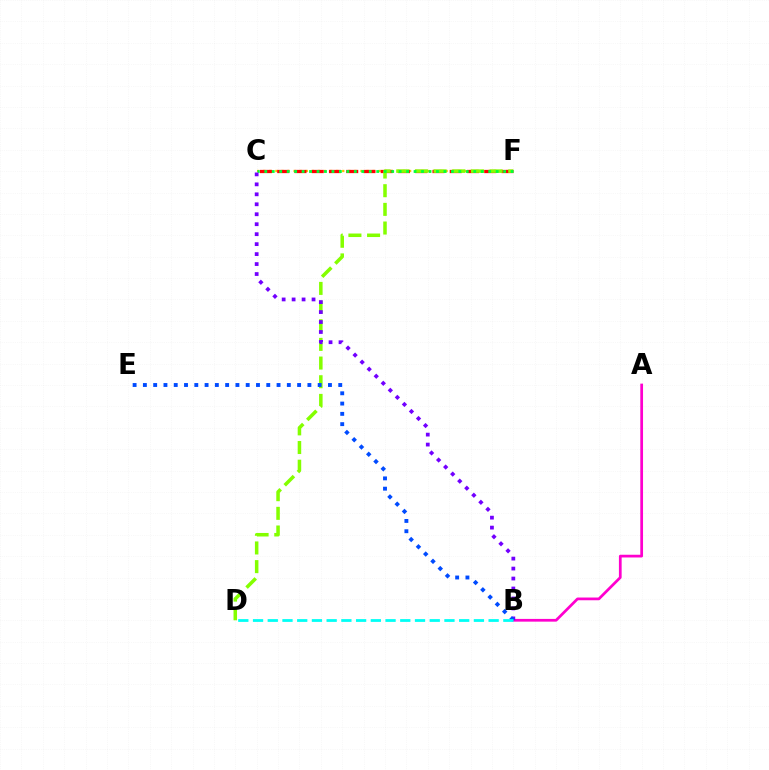{('C', 'F'): [{'color': '#ffbd00', 'line_style': 'dotted', 'thickness': 1.65}, {'color': '#ff0000', 'line_style': 'dashed', 'thickness': 2.34}, {'color': '#00ff39', 'line_style': 'dotted', 'thickness': 2.03}], ('D', 'F'): [{'color': '#84ff00', 'line_style': 'dashed', 'thickness': 2.54}], ('A', 'B'): [{'color': '#ff00cf', 'line_style': 'solid', 'thickness': 1.97}], ('B', 'C'): [{'color': '#7200ff', 'line_style': 'dotted', 'thickness': 2.71}], ('B', 'E'): [{'color': '#004bff', 'line_style': 'dotted', 'thickness': 2.79}], ('B', 'D'): [{'color': '#00fff6', 'line_style': 'dashed', 'thickness': 2.0}]}